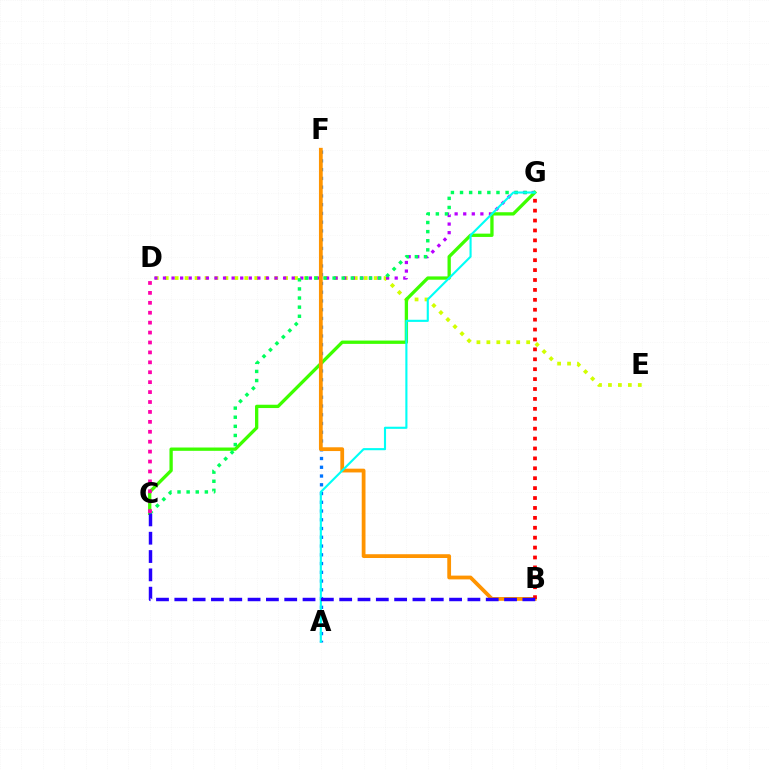{('D', 'E'): [{'color': '#d1ff00', 'line_style': 'dotted', 'thickness': 2.7}], ('A', 'F'): [{'color': '#0074ff', 'line_style': 'dotted', 'thickness': 2.38}], ('D', 'G'): [{'color': '#b900ff', 'line_style': 'dotted', 'thickness': 2.33}], ('C', 'G'): [{'color': '#3dff00', 'line_style': 'solid', 'thickness': 2.38}, {'color': '#00ff5c', 'line_style': 'dotted', 'thickness': 2.48}], ('B', 'F'): [{'color': '#ff9400', 'line_style': 'solid', 'thickness': 2.72}], ('C', 'D'): [{'color': '#ff00ac', 'line_style': 'dotted', 'thickness': 2.7}], ('B', 'G'): [{'color': '#ff0000', 'line_style': 'dotted', 'thickness': 2.69}], ('A', 'G'): [{'color': '#00fff6', 'line_style': 'solid', 'thickness': 1.53}], ('B', 'C'): [{'color': '#2500ff', 'line_style': 'dashed', 'thickness': 2.49}]}